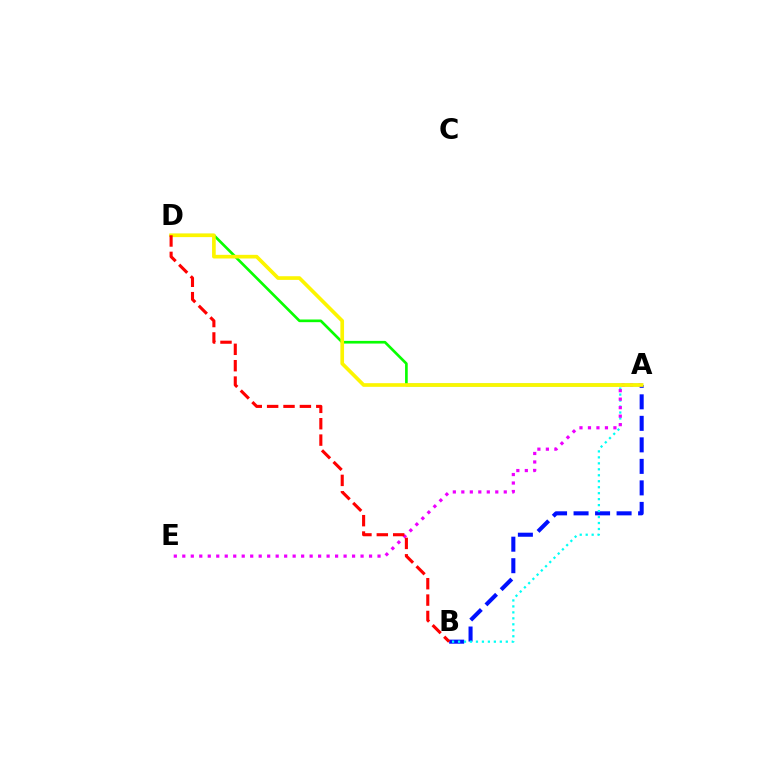{('A', 'D'): [{'color': '#08ff00', 'line_style': 'solid', 'thickness': 1.92}, {'color': '#fcf500', 'line_style': 'solid', 'thickness': 2.63}], ('A', 'B'): [{'color': '#0010ff', 'line_style': 'dashed', 'thickness': 2.92}, {'color': '#00fff6', 'line_style': 'dotted', 'thickness': 1.62}], ('A', 'E'): [{'color': '#ee00ff', 'line_style': 'dotted', 'thickness': 2.31}], ('B', 'D'): [{'color': '#ff0000', 'line_style': 'dashed', 'thickness': 2.23}]}